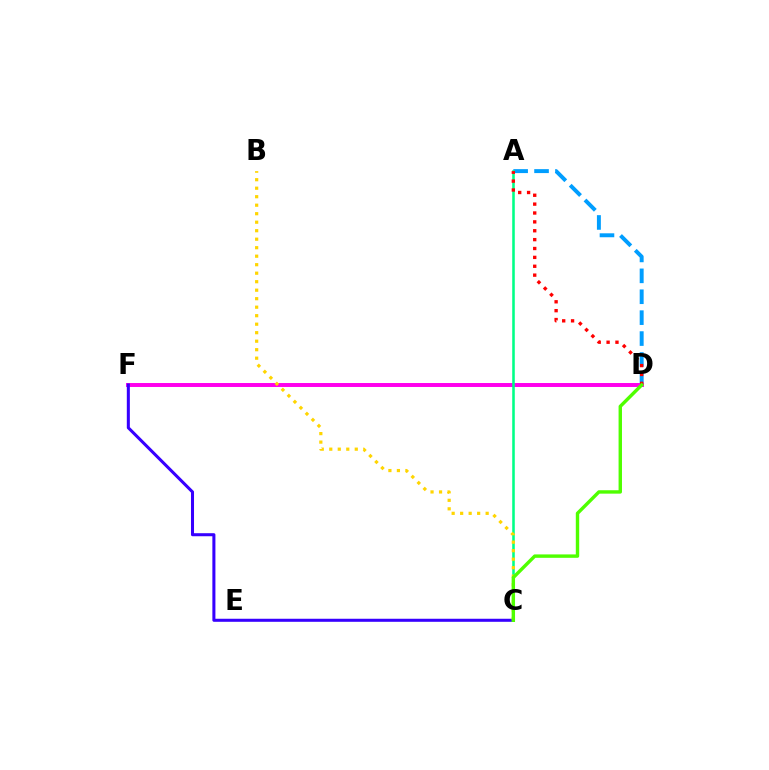{('A', 'D'): [{'color': '#009eff', 'line_style': 'dashed', 'thickness': 2.84}, {'color': '#ff0000', 'line_style': 'dotted', 'thickness': 2.41}], ('D', 'F'): [{'color': '#ff00ed', 'line_style': 'solid', 'thickness': 2.85}], ('A', 'C'): [{'color': '#00ff86', 'line_style': 'solid', 'thickness': 1.85}], ('C', 'F'): [{'color': '#3700ff', 'line_style': 'solid', 'thickness': 2.19}], ('B', 'C'): [{'color': '#ffd500', 'line_style': 'dotted', 'thickness': 2.31}], ('C', 'D'): [{'color': '#4fff00', 'line_style': 'solid', 'thickness': 2.45}]}